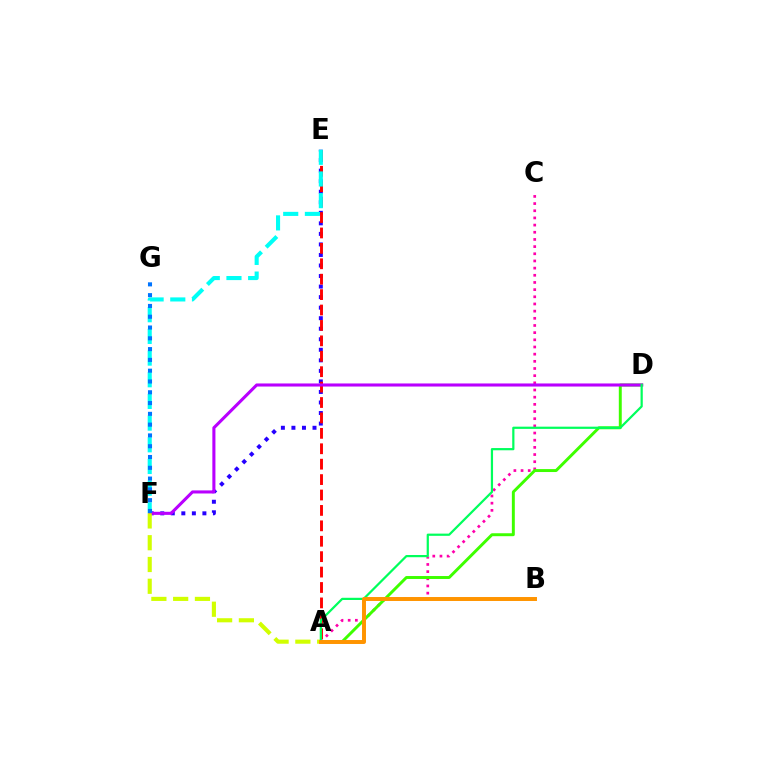{('E', 'F'): [{'color': '#2500ff', 'line_style': 'dotted', 'thickness': 2.86}, {'color': '#00fff6', 'line_style': 'dashed', 'thickness': 2.94}], ('A', 'C'): [{'color': '#ff00ac', 'line_style': 'dotted', 'thickness': 1.95}], ('A', 'D'): [{'color': '#3dff00', 'line_style': 'solid', 'thickness': 2.12}, {'color': '#00ff5c', 'line_style': 'solid', 'thickness': 1.6}], ('A', 'E'): [{'color': '#ff0000', 'line_style': 'dashed', 'thickness': 2.09}], ('D', 'F'): [{'color': '#b900ff', 'line_style': 'solid', 'thickness': 2.22}], ('F', 'G'): [{'color': '#0074ff', 'line_style': 'dotted', 'thickness': 2.93}], ('A', 'F'): [{'color': '#d1ff00', 'line_style': 'dashed', 'thickness': 2.96}], ('A', 'B'): [{'color': '#ff9400', 'line_style': 'solid', 'thickness': 2.85}]}